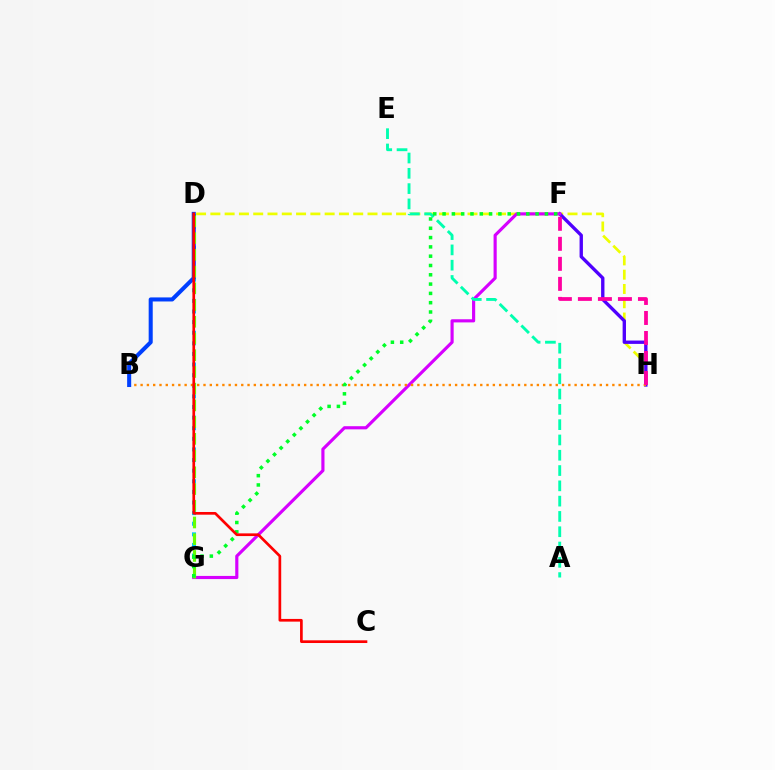{('D', 'H'): [{'color': '#eeff00', 'line_style': 'dashed', 'thickness': 1.94}], ('D', 'G'): [{'color': '#00c7ff', 'line_style': 'dotted', 'thickness': 2.88}, {'color': '#66ff00', 'line_style': 'dashed', 'thickness': 2.27}], ('F', 'H'): [{'color': '#4f00ff', 'line_style': 'solid', 'thickness': 2.41}, {'color': '#ff00a0', 'line_style': 'dashed', 'thickness': 2.72}], ('F', 'G'): [{'color': '#d600ff', 'line_style': 'solid', 'thickness': 2.27}, {'color': '#00ff27', 'line_style': 'dotted', 'thickness': 2.53}], ('B', 'H'): [{'color': '#ff8800', 'line_style': 'dotted', 'thickness': 1.71}], ('B', 'D'): [{'color': '#003fff', 'line_style': 'solid', 'thickness': 2.92}], ('A', 'E'): [{'color': '#00ffaf', 'line_style': 'dashed', 'thickness': 2.08}], ('C', 'D'): [{'color': '#ff0000', 'line_style': 'solid', 'thickness': 1.94}]}